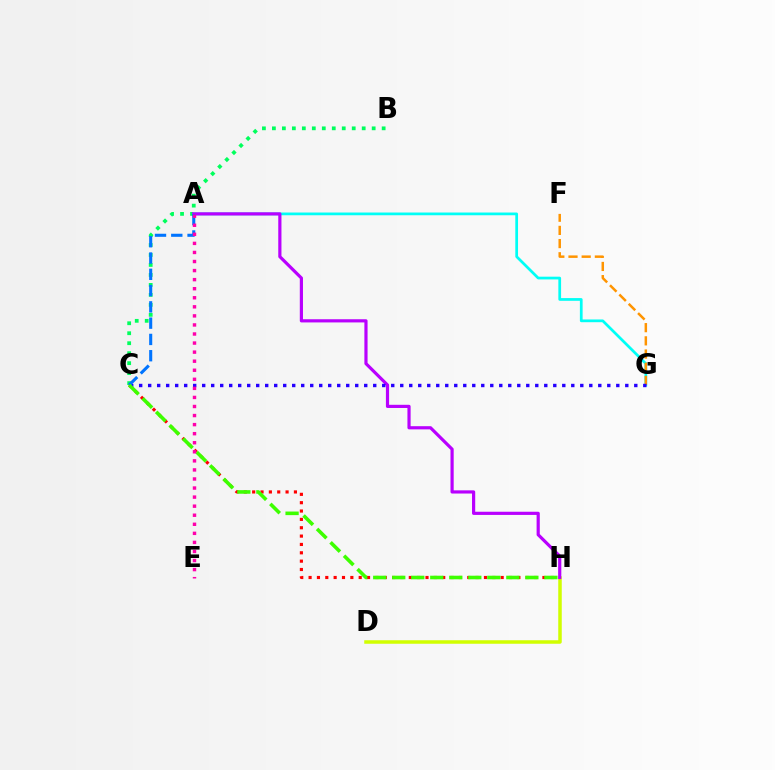{('A', 'G'): [{'color': '#00fff6', 'line_style': 'solid', 'thickness': 1.97}], ('D', 'H'): [{'color': '#d1ff00', 'line_style': 'solid', 'thickness': 2.52}], ('F', 'G'): [{'color': '#ff9400', 'line_style': 'dashed', 'thickness': 1.79}], ('C', 'H'): [{'color': '#ff0000', 'line_style': 'dotted', 'thickness': 2.27}, {'color': '#3dff00', 'line_style': 'dashed', 'thickness': 2.58}], ('B', 'C'): [{'color': '#00ff5c', 'line_style': 'dotted', 'thickness': 2.71}], ('A', 'H'): [{'color': '#b900ff', 'line_style': 'solid', 'thickness': 2.29}], ('C', 'G'): [{'color': '#2500ff', 'line_style': 'dotted', 'thickness': 2.45}], ('A', 'C'): [{'color': '#0074ff', 'line_style': 'dashed', 'thickness': 2.21}], ('A', 'E'): [{'color': '#ff00ac', 'line_style': 'dotted', 'thickness': 2.46}]}